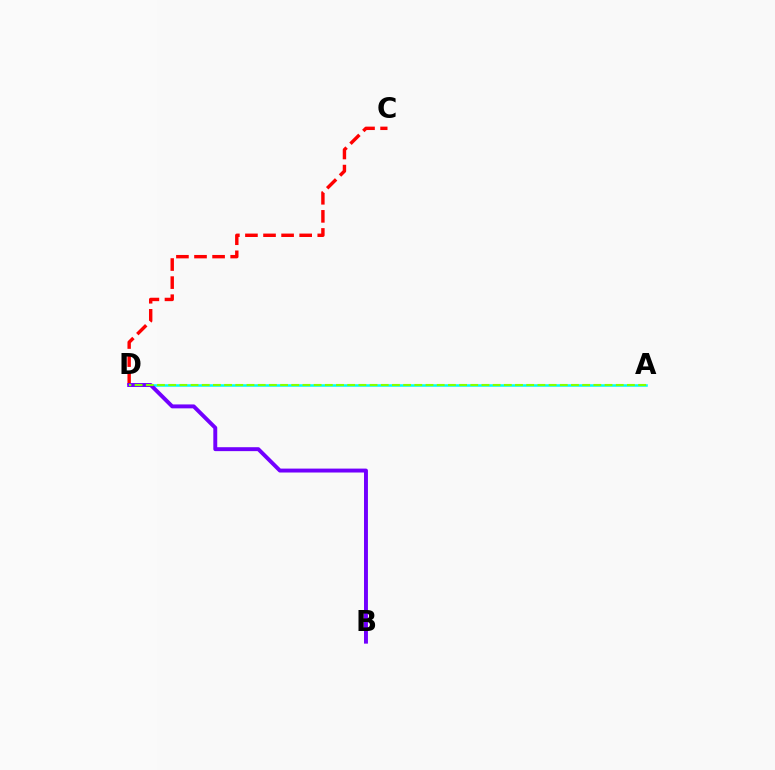{('C', 'D'): [{'color': '#ff0000', 'line_style': 'dashed', 'thickness': 2.46}], ('A', 'D'): [{'color': '#00fff6', 'line_style': 'solid', 'thickness': 1.83}, {'color': '#84ff00', 'line_style': 'dashed', 'thickness': 1.52}], ('B', 'D'): [{'color': '#7200ff', 'line_style': 'solid', 'thickness': 2.82}]}